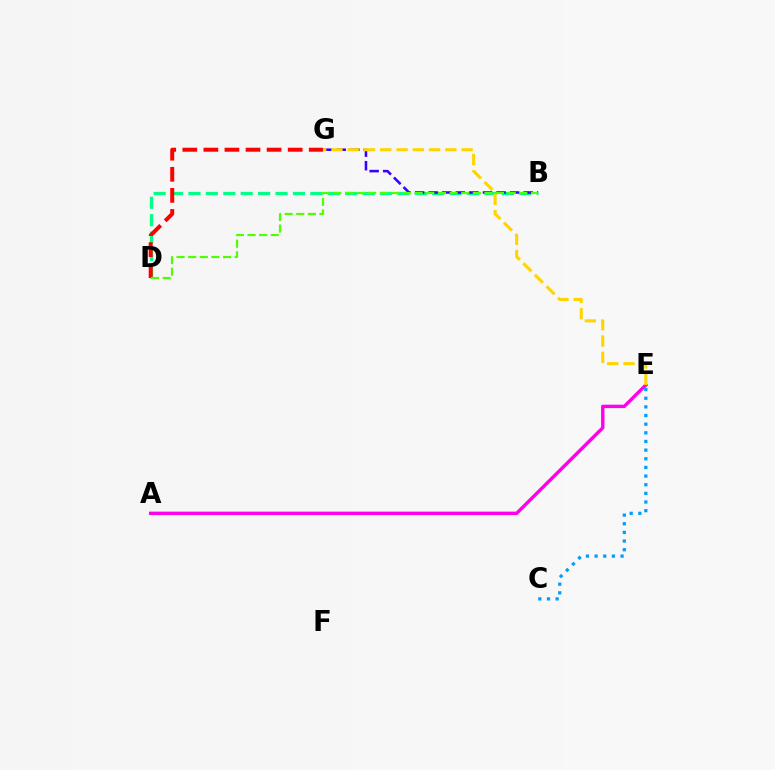{('B', 'D'): [{'color': '#00ff86', 'line_style': 'dashed', 'thickness': 2.37}, {'color': '#4fff00', 'line_style': 'dashed', 'thickness': 1.58}], ('A', 'E'): [{'color': '#ff00ed', 'line_style': 'solid', 'thickness': 2.46}], ('B', 'G'): [{'color': '#3700ff', 'line_style': 'dashed', 'thickness': 1.84}], ('E', 'G'): [{'color': '#ffd500', 'line_style': 'dashed', 'thickness': 2.21}], ('D', 'G'): [{'color': '#ff0000', 'line_style': 'dashed', 'thickness': 2.86}], ('C', 'E'): [{'color': '#009eff', 'line_style': 'dotted', 'thickness': 2.35}]}